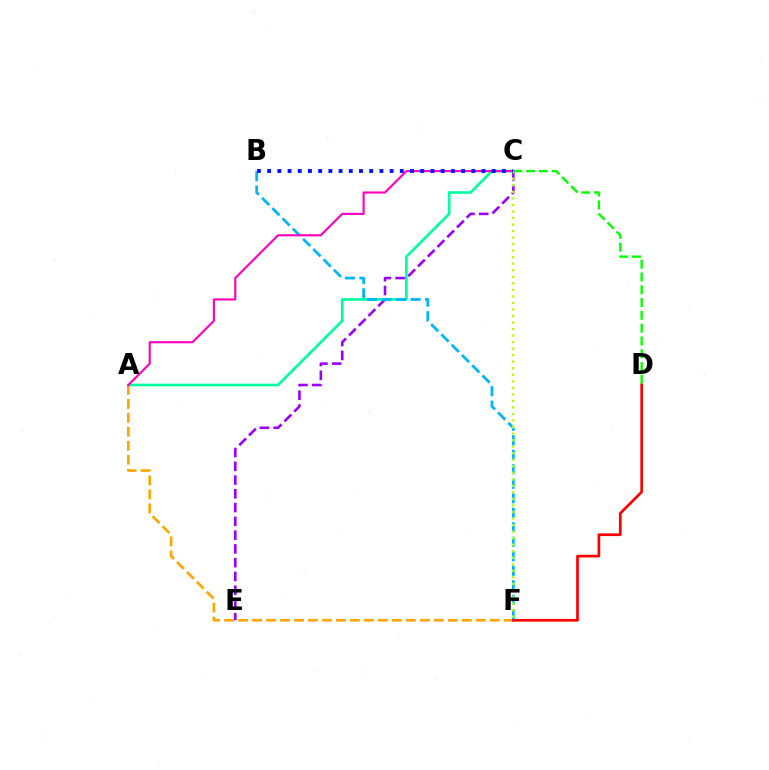{('C', 'E'): [{'color': '#9b00ff', 'line_style': 'dashed', 'thickness': 1.87}], ('A', 'C'): [{'color': '#00ff9d', 'line_style': 'solid', 'thickness': 1.92}, {'color': '#ff00bd', 'line_style': 'solid', 'thickness': 1.54}], ('C', 'D'): [{'color': '#08ff00', 'line_style': 'dashed', 'thickness': 1.74}], ('A', 'F'): [{'color': '#ffa500', 'line_style': 'dashed', 'thickness': 1.9}], ('D', 'F'): [{'color': '#ff0000', 'line_style': 'solid', 'thickness': 1.96}], ('B', 'F'): [{'color': '#00b5ff', 'line_style': 'dashed', 'thickness': 1.97}], ('C', 'F'): [{'color': '#b3ff00', 'line_style': 'dotted', 'thickness': 1.78}], ('B', 'C'): [{'color': '#0010ff', 'line_style': 'dotted', 'thickness': 2.77}]}